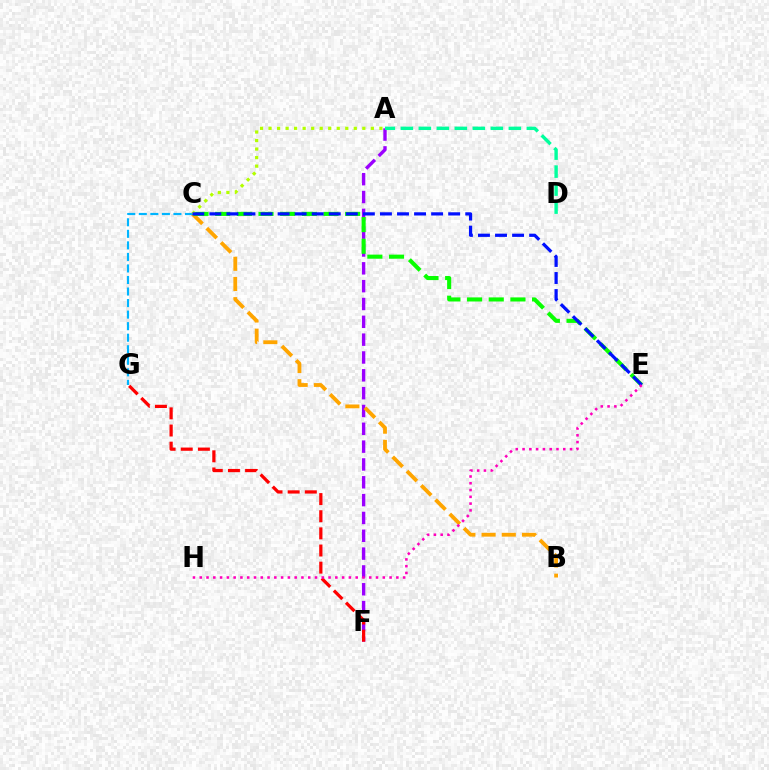{('A', 'F'): [{'color': '#9b00ff', 'line_style': 'dashed', 'thickness': 2.42}], ('B', 'C'): [{'color': '#ffa500', 'line_style': 'dashed', 'thickness': 2.74}], ('C', 'E'): [{'color': '#08ff00', 'line_style': 'dashed', 'thickness': 2.94}, {'color': '#0010ff', 'line_style': 'dashed', 'thickness': 2.32}], ('A', 'D'): [{'color': '#00ff9d', 'line_style': 'dashed', 'thickness': 2.45}], ('C', 'G'): [{'color': '#00b5ff', 'line_style': 'dashed', 'thickness': 1.57}], ('F', 'G'): [{'color': '#ff0000', 'line_style': 'dashed', 'thickness': 2.33}], ('A', 'C'): [{'color': '#b3ff00', 'line_style': 'dotted', 'thickness': 2.32}], ('E', 'H'): [{'color': '#ff00bd', 'line_style': 'dotted', 'thickness': 1.84}]}